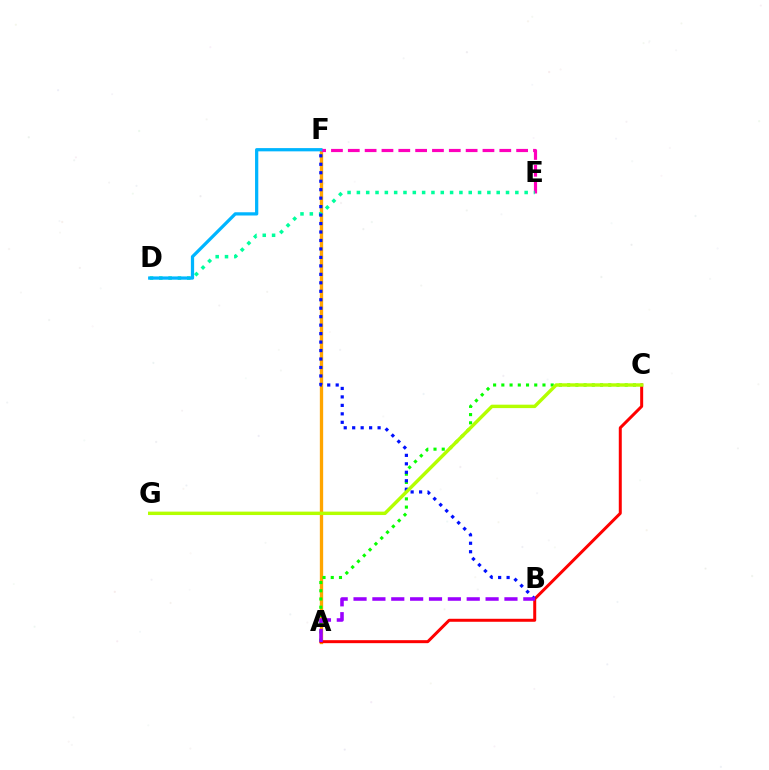{('A', 'F'): [{'color': '#ffa500', 'line_style': 'solid', 'thickness': 2.39}], ('A', 'C'): [{'color': '#ff0000', 'line_style': 'solid', 'thickness': 2.15}, {'color': '#08ff00', 'line_style': 'dotted', 'thickness': 2.23}], ('E', 'F'): [{'color': '#ff00bd', 'line_style': 'dashed', 'thickness': 2.29}], ('D', 'E'): [{'color': '#00ff9d', 'line_style': 'dotted', 'thickness': 2.53}], ('B', 'F'): [{'color': '#0010ff', 'line_style': 'dotted', 'thickness': 2.3}], ('C', 'G'): [{'color': '#b3ff00', 'line_style': 'solid', 'thickness': 2.46}], ('A', 'B'): [{'color': '#9b00ff', 'line_style': 'dashed', 'thickness': 2.56}], ('D', 'F'): [{'color': '#00b5ff', 'line_style': 'solid', 'thickness': 2.34}]}